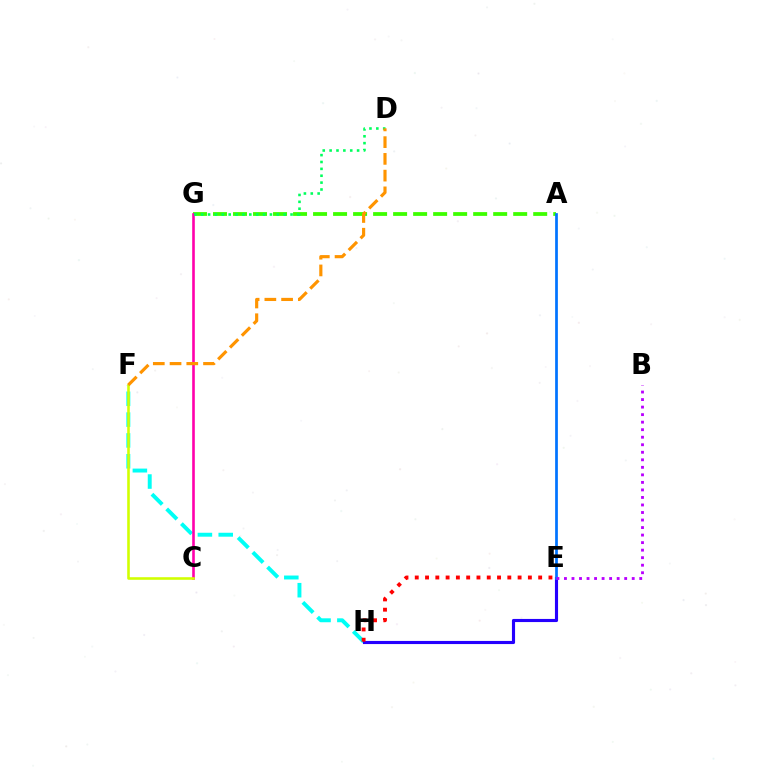{('F', 'H'): [{'color': '#00fff6', 'line_style': 'dashed', 'thickness': 2.83}], ('A', 'G'): [{'color': '#3dff00', 'line_style': 'dashed', 'thickness': 2.72}], ('C', 'G'): [{'color': '#ff00ac', 'line_style': 'solid', 'thickness': 1.88}], ('C', 'F'): [{'color': '#d1ff00', 'line_style': 'solid', 'thickness': 1.86}], ('E', 'H'): [{'color': '#2500ff', 'line_style': 'solid', 'thickness': 2.25}, {'color': '#ff0000', 'line_style': 'dotted', 'thickness': 2.79}], ('D', 'G'): [{'color': '#00ff5c', 'line_style': 'dotted', 'thickness': 1.87}], ('D', 'F'): [{'color': '#ff9400', 'line_style': 'dashed', 'thickness': 2.27}], ('A', 'E'): [{'color': '#0074ff', 'line_style': 'solid', 'thickness': 1.96}], ('B', 'E'): [{'color': '#b900ff', 'line_style': 'dotted', 'thickness': 2.05}]}